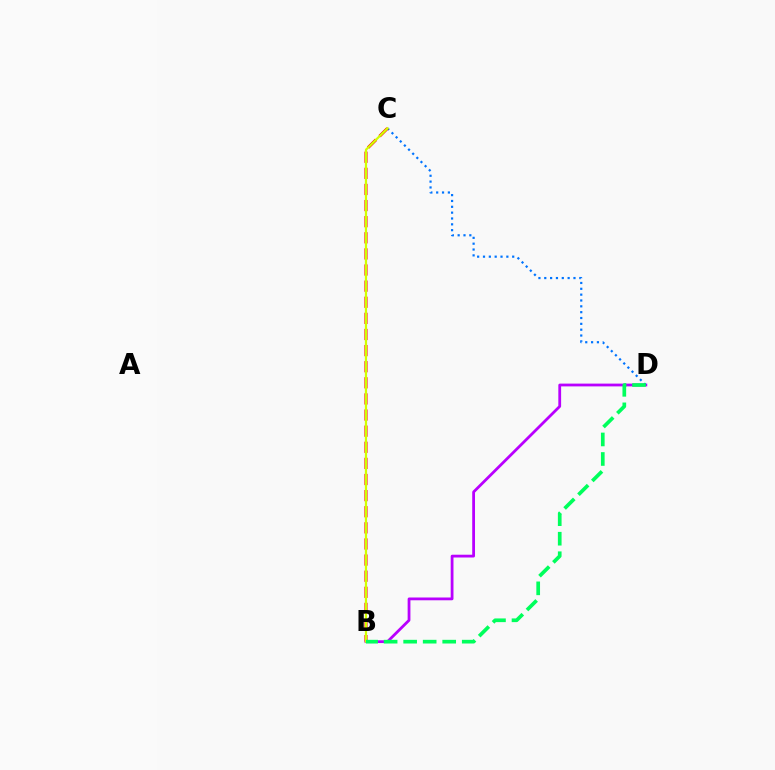{('B', 'D'): [{'color': '#b900ff', 'line_style': 'solid', 'thickness': 2.0}, {'color': '#00ff5c', 'line_style': 'dashed', 'thickness': 2.65}], ('C', 'D'): [{'color': '#0074ff', 'line_style': 'dotted', 'thickness': 1.59}], ('B', 'C'): [{'color': '#ff0000', 'line_style': 'dashed', 'thickness': 2.19}, {'color': '#d1ff00', 'line_style': 'solid', 'thickness': 1.59}]}